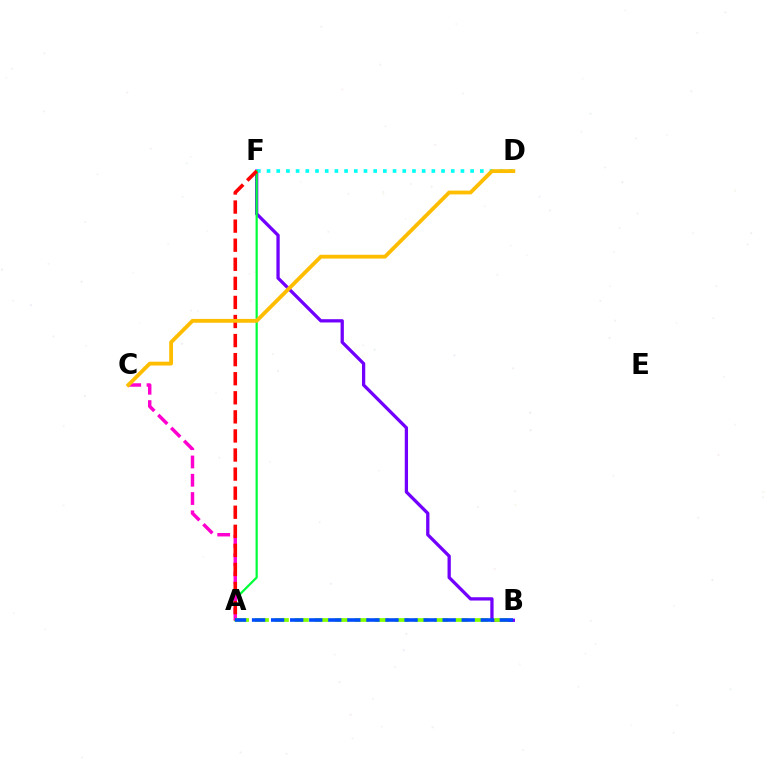{('B', 'F'): [{'color': '#7200ff', 'line_style': 'solid', 'thickness': 2.36}], ('D', 'F'): [{'color': '#00fff6', 'line_style': 'dotted', 'thickness': 2.63}], ('A', 'F'): [{'color': '#00ff39', 'line_style': 'solid', 'thickness': 1.61}, {'color': '#ff0000', 'line_style': 'dashed', 'thickness': 2.59}], ('A', 'C'): [{'color': '#ff00cf', 'line_style': 'dashed', 'thickness': 2.48}], ('A', 'B'): [{'color': '#84ff00', 'line_style': 'dashed', 'thickness': 2.71}, {'color': '#004bff', 'line_style': 'dashed', 'thickness': 2.59}], ('C', 'D'): [{'color': '#ffbd00', 'line_style': 'solid', 'thickness': 2.75}]}